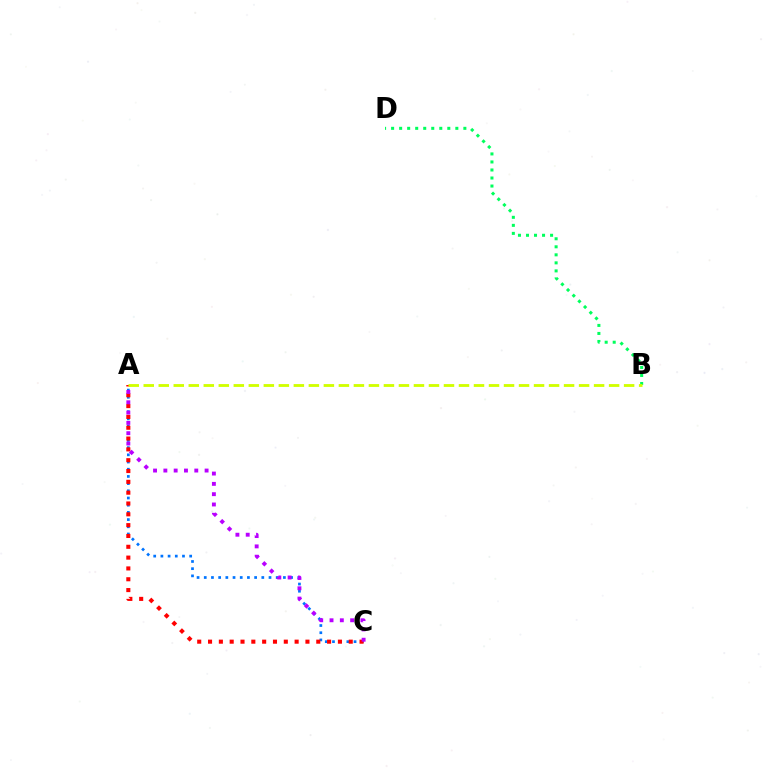{('A', 'C'): [{'color': '#0074ff', 'line_style': 'dotted', 'thickness': 1.95}, {'color': '#ff0000', 'line_style': 'dotted', 'thickness': 2.94}, {'color': '#b900ff', 'line_style': 'dotted', 'thickness': 2.8}], ('B', 'D'): [{'color': '#00ff5c', 'line_style': 'dotted', 'thickness': 2.18}], ('A', 'B'): [{'color': '#d1ff00', 'line_style': 'dashed', 'thickness': 2.04}]}